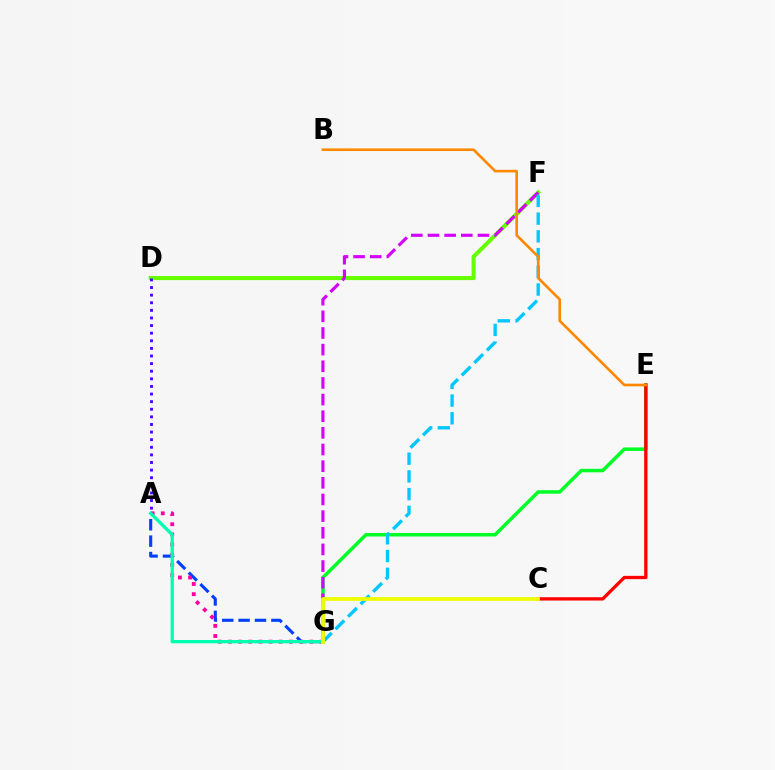{('D', 'F'): [{'color': '#66ff00', 'line_style': 'solid', 'thickness': 2.93}], ('E', 'G'): [{'color': '#00ff27', 'line_style': 'solid', 'thickness': 2.52}], ('F', 'G'): [{'color': '#d600ff', 'line_style': 'dashed', 'thickness': 2.26}, {'color': '#00c7ff', 'line_style': 'dashed', 'thickness': 2.41}], ('A', 'G'): [{'color': '#003fff', 'line_style': 'dashed', 'thickness': 2.23}, {'color': '#ff00a0', 'line_style': 'dotted', 'thickness': 2.76}, {'color': '#00ffaf', 'line_style': 'solid', 'thickness': 2.38}], ('C', 'E'): [{'color': '#ff0000', 'line_style': 'solid', 'thickness': 2.37}], ('A', 'D'): [{'color': '#4f00ff', 'line_style': 'dotted', 'thickness': 2.07}], ('C', 'G'): [{'color': '#eeff00', 'line_style': 'solid', 'thickness': 2.7}], ('B', 'E'): [{'color': '#ff8800', 'line_style': 'solid', 'thickness': 1.9}]}